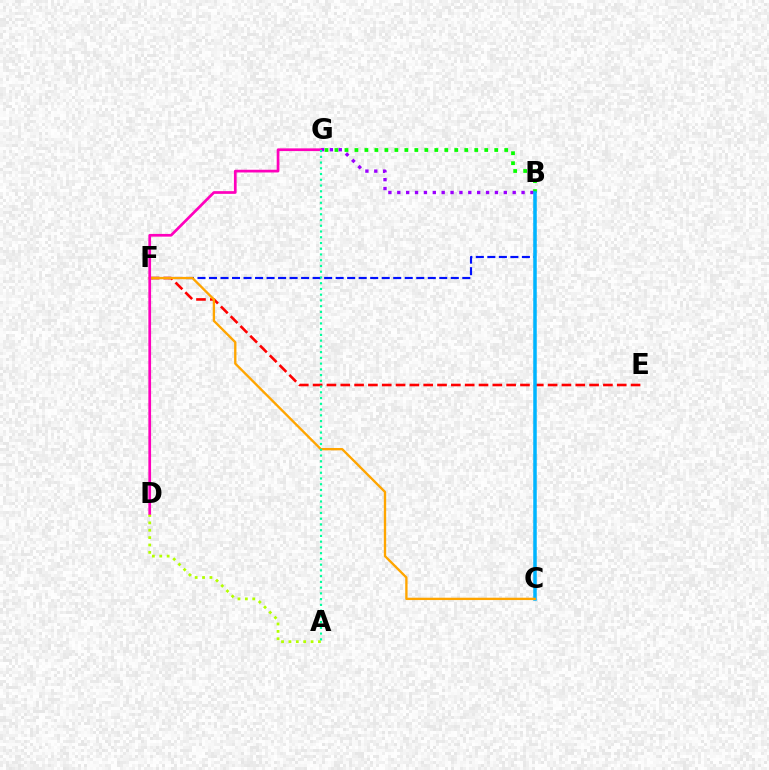{('B', 'G'): [{'color': '#08ff00', 'line_style': 'dotted', 'thickness': 2.71}, {'color': '#9b00ff', 'line_style': 'dotted', 'thickness': 2.41}], ('A', 'D'): [{'color': '#b3ff00', 'line_style': 'dotted', 'thickness': 2.01}], ('B', 'F'): [{'color': '#0010ff', 'line_style': 'dashed', 'thickness': 1.56}], ('E', 'F'): [{'color': '#ff0000', 'line_style': 'dashed', 'thickness': 1.88}], ('B', 'C'): [{'color': '#00b5ff', 'line_style': 'solid', 'thickness': 2.53}], ('C', 'F'): [{'color': '#ffa500', 'line_style': 'solid', 'thickness': 1.69}], ('D', 'G'): [{'color': '#ff00bd', 'line_style': 'solid', 'thickness': 1.95}], ('A', 'G'): [{'color': '#00ff9d', 'line_style': 'dotted', 'thickness': 1.56}]}